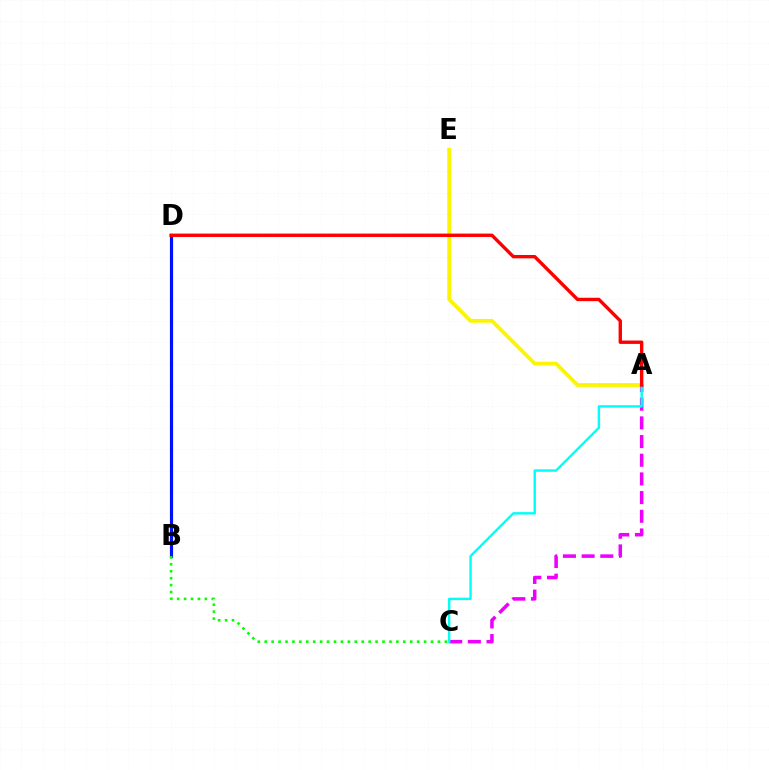{('A', 'E'): [{'color': '#fcf500', 'line_style': 'solid', 'thickness': 2.73}], ('B', 'D'): [{'color': '#0010ff', 'line_style': 'solid', 'thickness': 2.28}], ('A', 'C'): [{'color': '#ee00ff', 'line_style': 'dashed', 'thickness': 2.54}, {'color': '#00fff6', 'line_style': 'solid', 'thickness': 1.73}], ('B', 'C'): [{'color': '#08ff00', 'line_style': 'dotted', 'thickness': 1.88}], ('A', 'D'): [{'color': '#ff0000', 'line_style': 'solid', 'thickness': 2.44}]}